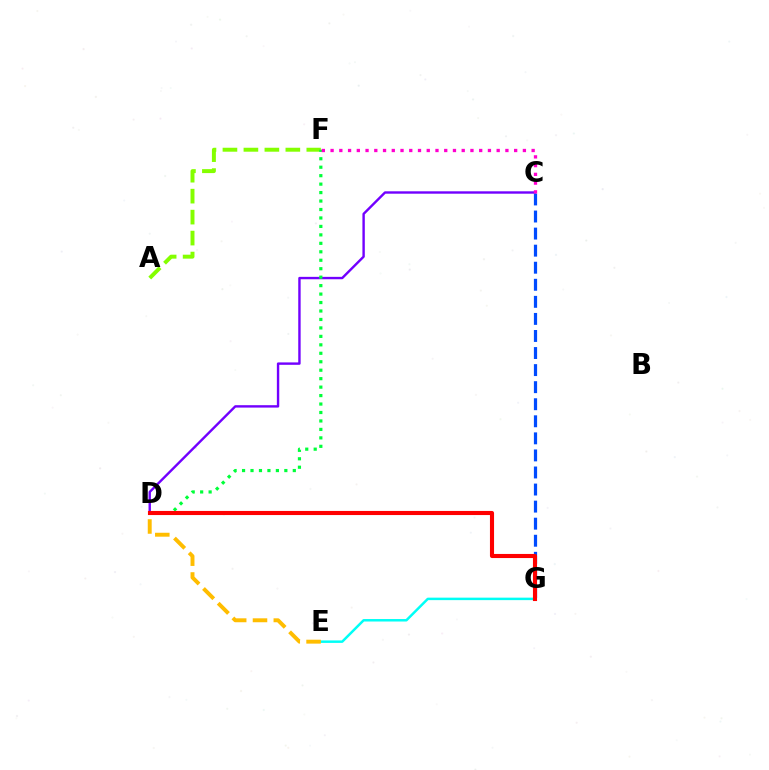{('A', 'F'): [{'color': '#84ff00', 'line_style': 'dashed', 'thickness': 2.85}], ('C', 'D'): [{'color': '#7200ff', 'line_style': 'solid', 'thickness': 1.73}], ('C', 'G'): [{'color': '#004bff', 'line_style': 'dashed', 'thickness': 2.32}], ('D', 'F'): [{'color': '#00ff39', 'line_style': 'dotted', 'thickness': 2.3}], ('C', 'F'): [{'color': '#ff00cf', 'line_style': 'dotted', 'thickness': 2.38}], ('E', 'G'): [{'color': '#00fff6', 'line_style': 'solid', 'thickness': 1.79}], ('D', 'G'): [{'color': '#ff0000', 'line_style': 'solid', 'thickness': 2.95}], ('D', 'E'): [{'color': '#ffbd00', 'line_style': 'dashed', 'thickness': 2.83}]}